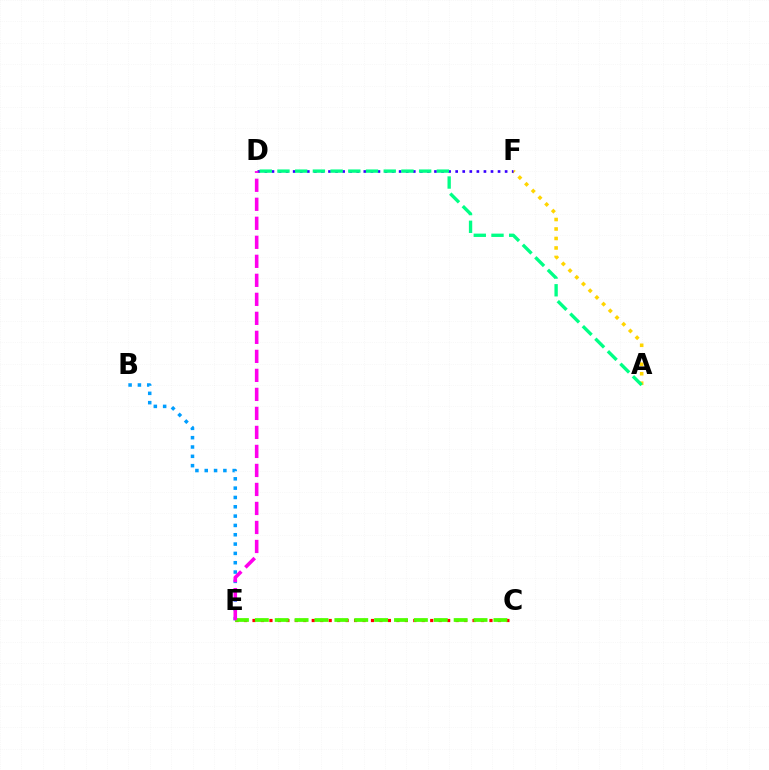{('B', 'E'): [{'color': '#009eff', 'line_style': 'dotted', 'thickness': 2.53}], ('A', 'F'): [{'color': '#ffd500', 'line_style': 'dotted', 'thickness': 2.58}], ('D', 'F'): [{'color': '#3700ff', 'line_style': 'dotted', 'thickness': 1.92}], ('A', 'D'): [{'color': '#00ff86', 'line_style': 'dashed', 'thickness': 2.41}], ('C', 'E'): [{'color': '#ff0000', 'line_style': 'dotted', 'thickness': 2.3}, {'color': '#4fff00', 'line_style': 'dashed', 'thickness': 2.7}], ('D', 'E'): [{'color': '#ff00ed', 'line_style': 'dashed', 'thickness': 2.58}]}